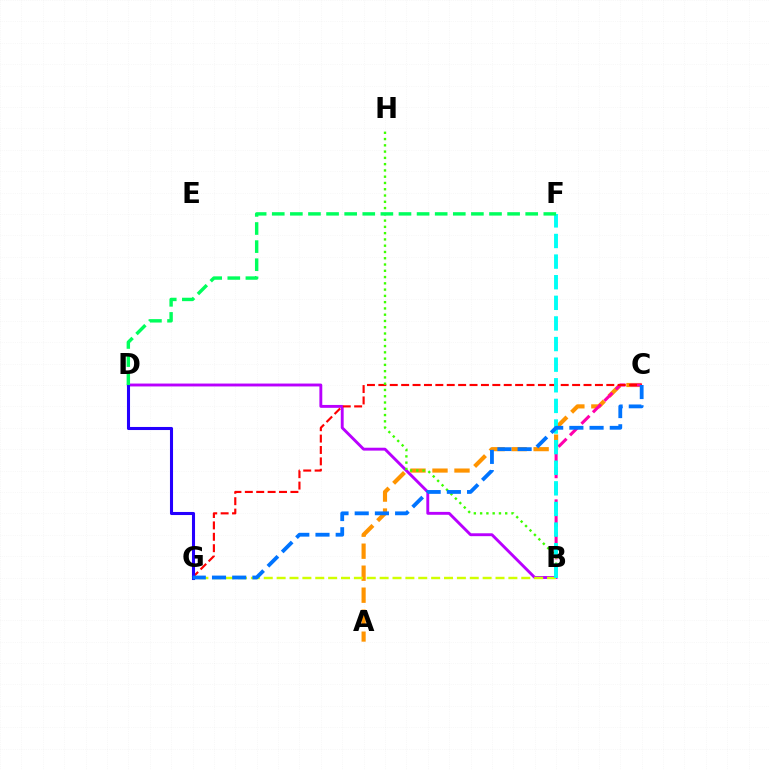{('B', 'D'): [{'color': '#b900ff', 'line_style': 'solid', 'thickness': 2.08}], ('A', 'C'): [{'color': '#ff9400', 'line_style': 'dashed', 'thickness': 2.99}], ('B', 'C'): [{'color': '#ff00ac', 'line_style': 'dashed', 'thickness': 2.21}], ('C', 'G'): [{'color': '#ff0000', 'line_style': 'dashed', 'thickness': 1.55}, {'color': '#0074ff', 'line_style': 'dashed', 'thickness': 2.74}], ('B', 'H'): [{'color': '#3dff00', 'line_style': 'dotted', 'thickness': 1.7}], ('B', 'G'): [{'color': '#d1ff00', 'line_style': 'dashed', 'thickness': 1.75}], ('B', 'F'): [{'color': '#00fff6', 'line_style': 'dashed', 'thickness': 2.8}], ('D', 'G'): [{'color': '#2500ff', 'line_style': 'solid', 'thickness': 2.21}], ('D', 'F'): [{'color': '#00ff5c', 'line_style': 'dashed', 'thickness': 2.46}]}